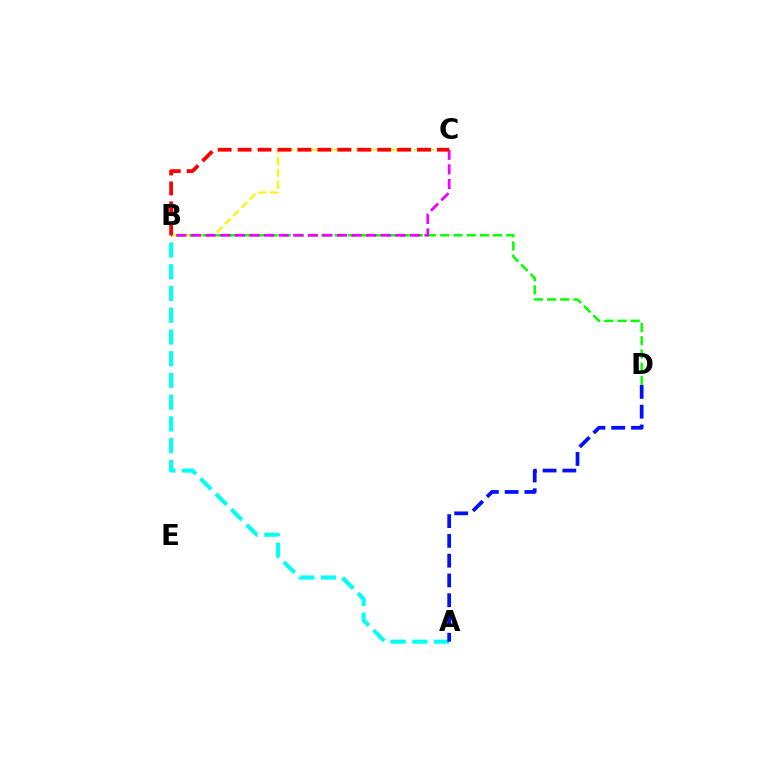{('A', 'B'): [{'color': '#00fff6', 'line_style': 'dashed', 'thickness': 2.95}], ('B', 'C'): [{'color': '#fcf500', 'line_style': 'dashed', 'thickness': 1.59}, {'color': '#ee00ff', 'line_style': 'dashed', 'thickness': 1.98}, {'color': '#ff0000', 'line_style': 'dashed', 'thickness': 2.71}], ('B', 'D'): [{'color': '#08ff00', 'line_style': 'dashed', 'thickness': 1.79}], ('A', 'D'): [{'color': '#0010ff', 'line_style': 'dashed', 'thickness': 2.69}]}